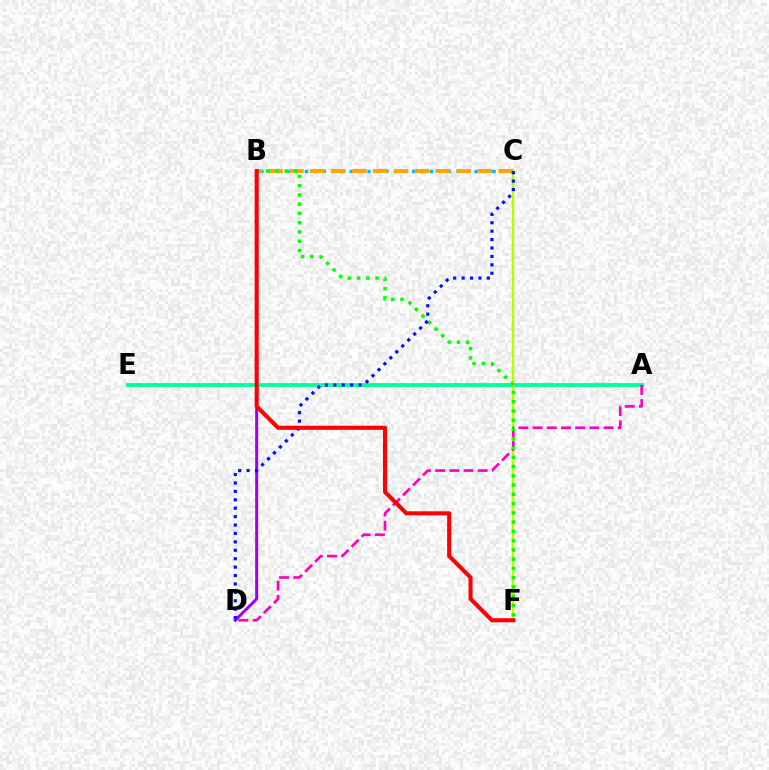{('B', 'D'): [{'color': '#9b00ff', 'line_style': 'solid', 'thickness': 2.15}], ('A', 'E'): [{'color': '#00ff9d', 'line_style': 'solid', 'thickness': 2.74}], ('B', 'C'): [{'color': '#00b5ff', 'line_style': 'dotted', 'thickness': 2.42}, {'color': '#ffa500', 'line_style': 'dashed', 'thickness': 2.84}], ('C', 'F'): [{'color': '#b3ff00', 'line_style': 'solid', 'thickness': 1.76}], ('A', 'D'): [{'color': '#ff00bd', 'line_style': 'dashed', 'thickness': 1.93}], ('B', 'F'): [{'color': '#08ff00', 'line_style': 'dotted', 'thickness': 2.52}, {'color': '#ff0000', 'line_style': 'solid', 'thickness': 2.93}], ('C', 'D'): [{'color': '#0010ff', 'line_style': 'dotted', 'thickness': 2.29}]}